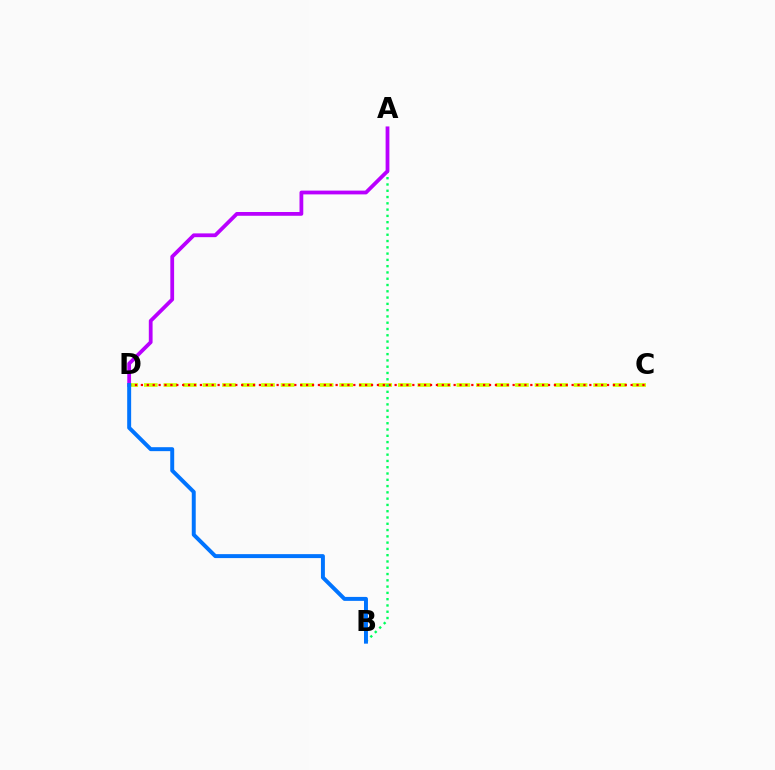{('C', 'D'): [{'color': '#d1ff00', 'line_style': 'dashed', 'thickness': 2.65}, {'color': '#ff0000', 'line_style': 'dotted', 'thickness': 1.6}], ('A', 'B'): [{'color': '#00ff5c', 'line_style': 'dotted', 'thickness': 1.71}], ('A', 'D'): [{'color': '#b900ff', 'line_style': 'solid', 'thickness': 2.72}], ('B', 'D'): [{'color': '#0074ff', 'line_style': 'solid', 'thickness': 2.85}]}